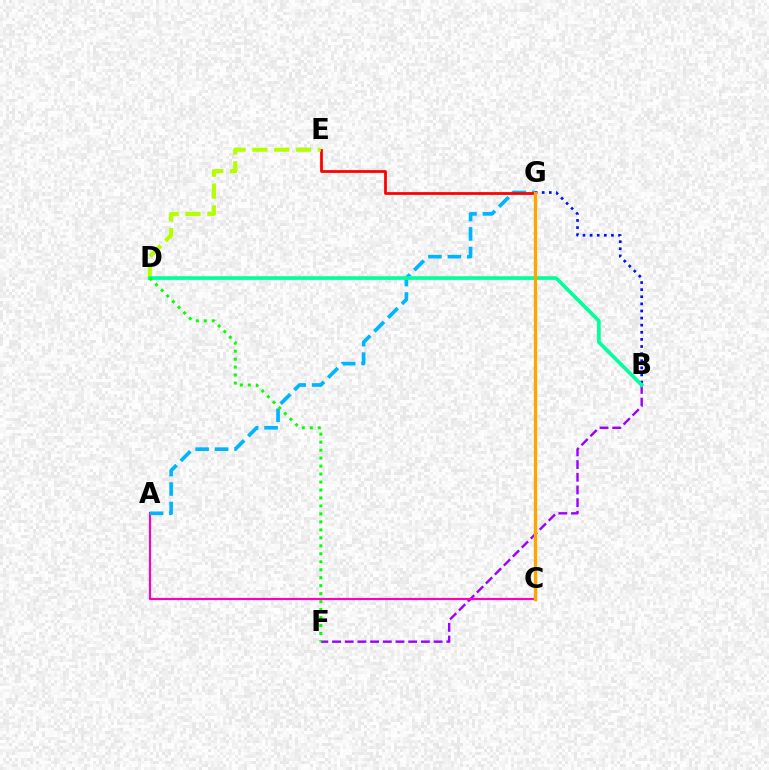{('B', 'F'): [{'color': '#9b00ff', 'line_style': 'dashed', 'thickness': 1.72}], ('A', 'C'): [{'color': '#ff00bd', 'line_style': 'solid', 'thickness': 1.54}], ('A', 'G'): [{'color': '#00b5ff', 'line_style': 'dashed', 'thickness': 2.64}], ('E', 'G'): [{'color': '#ff0000', 'line_style': 'solid', 'thickness': 1.99}], ('D', 'E'): [{'color': '#b3ff00', 'line_style': 'dashed', 'thickness': 2.97}], ('B', 'G'): [{'color': '#0010ff', 'line_style': 'dotted', 'thickness': 1.93}], ('B', 'D'): [{'color': '#00ff9d', 'line_style': 'solid', 'thickness': 2.64}], ('C', 'G'): [{'color': '#ffa500', 'line_style': 'solid', 'thickness': 2.39}], ('D', 'F'): [{'color': '#08ff00', 'line_style': 'dotted', 'thickness': 2.17}]}